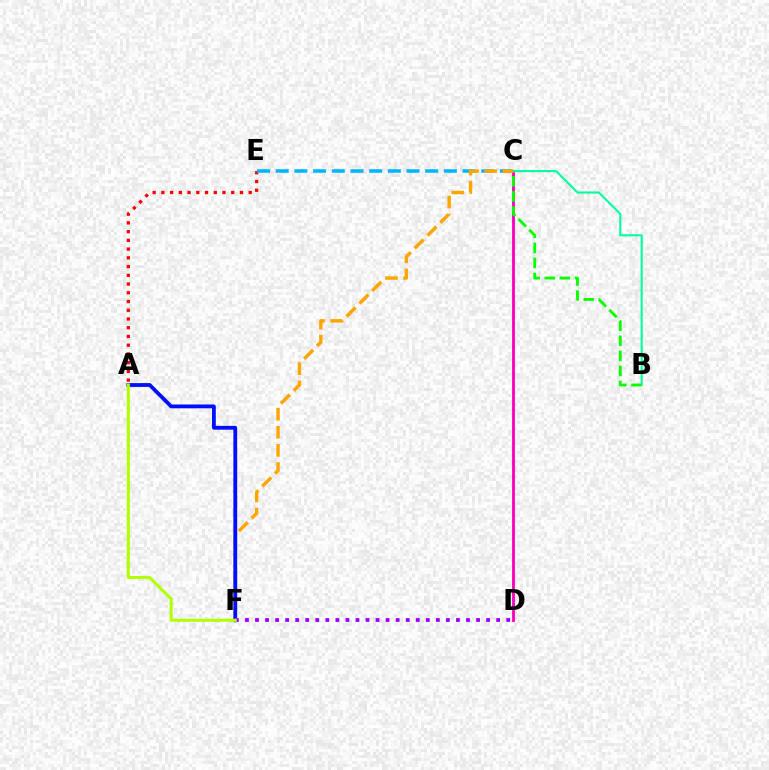{('A', 'E'): [{'color': '#ff0000', 'line_style': 'dotted', 'thickness': 2.37}], ('C', 'D'): [{'color': '#ff00bd', 'line_style': 'solid', 'thickness': 2.05}], ('C', 'E'): [{'color': '#00b5ff', 'line_style': 'dashed', 'thickness': 2.54}], ('B', 'C'): [{'color': '#00ff9d', 'line_style': 'solid', 'thickness': 1.5}, {'color': '#08ff00', 'line_style': 'dashed', 'thickness': 2.05}], ('C', 'F'): [{'color': '#ffa500', 'line_style': 'dashed', 'thickness': 2.46}], ('A', 'F'): [{'color': '#0010ff', 'line_style': 'solid', 'thickness': 2.75}, {'color': '#b3ff00', 'line_style': 'solid', 'thickness': 2.19}], ('D', 'F'): [{'color': '#9b00ff', 'line_style': 'dotted', 'thickness': 2.73}]}